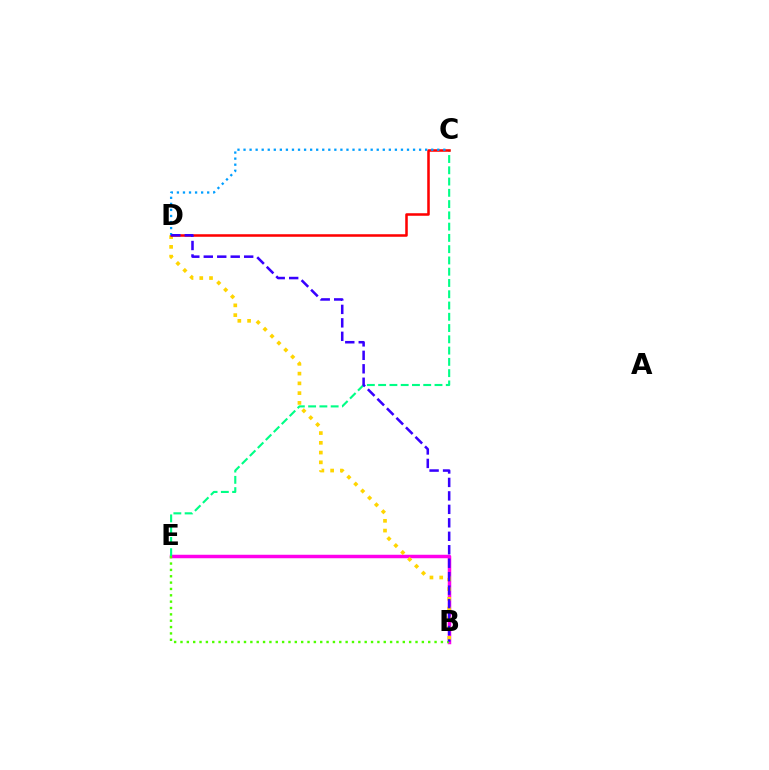{('B', 'E'): [{'color': '#ff00ed', 'line_style': 'solid', 'thickness': 2.51}, {'color': '#4fff00', 'line_style': 'dotted', 'thickness': 1.73}], ('B', 'D'): [{'color': '#ffd500', 'line_style': 'dotted', 'thickness': 2.65}, {'color': '#3700ff', 'line_style': 'dashed', 'thickness': 1.83}], ('C', 'E'): [{'color': '#00ff86', 'line_style': 'dashed', 'thickness': 1.53}], ('C', 'D'): [{'color': '#ff0000', 'line_style': 'solid', 'thickness': 1.83}, {'color': '#009eff', 'line_style': 'dotted', 'thickness': 1.64}]}